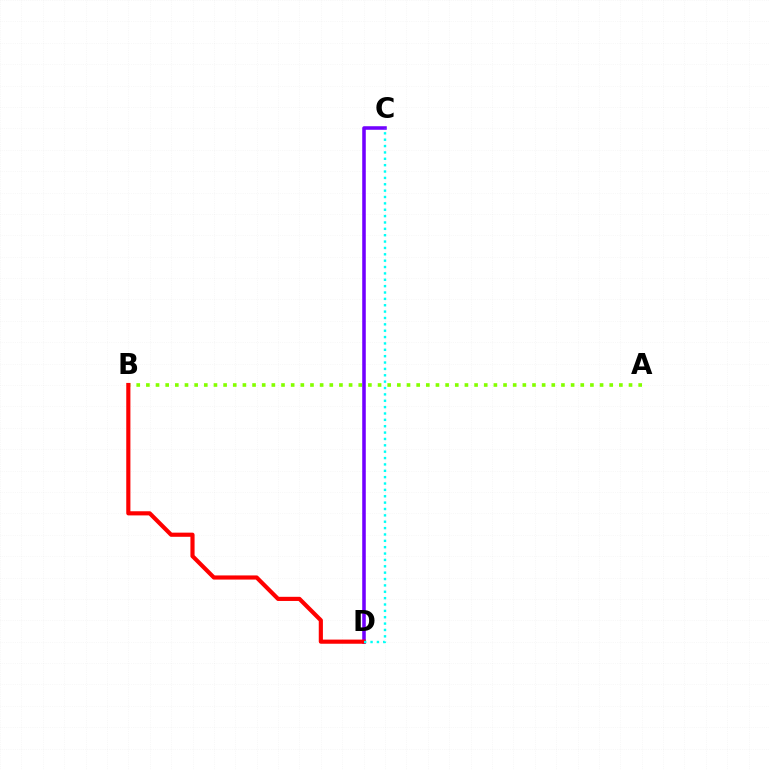{('A', 'B'): [{'color': '#84ff00', 'line_style': 'dotted', 'thickness': 2.62}], ('C', 'D'): [{'color': '#7200ff', 'line_style': 'solid', 'thickness': 2.56}, {'color': '#00fff6', 'line_style': 'dotted', 'thickness': 1.73}], ('B', 'D'): [{'color': '#ff0000', 'line_style': 'solid', 'thickness': 2.99}]}